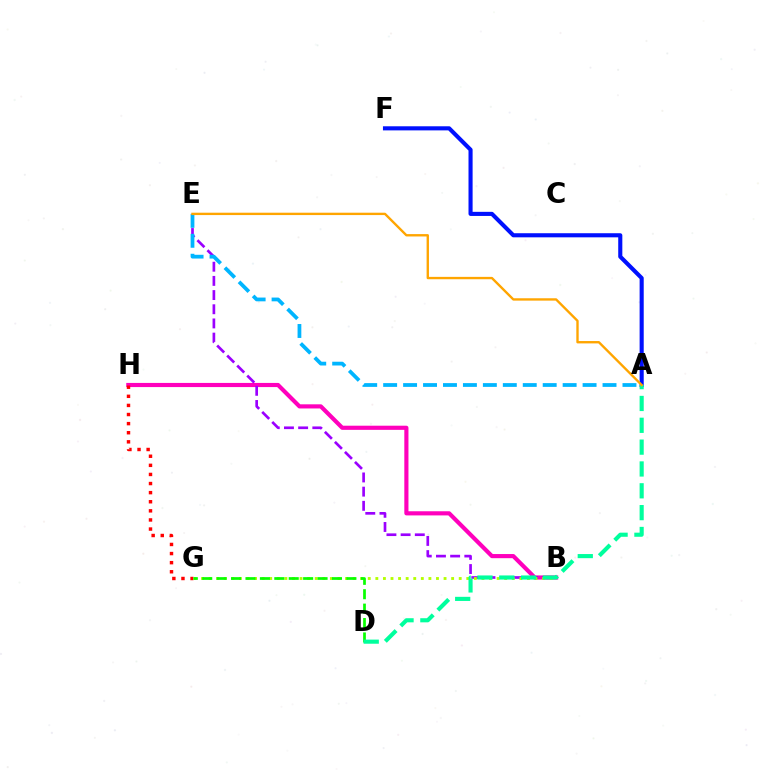{('A', 'F'): [{'color': '#0010ff', 'line_style': 'solid', 'thickness': 2.95}], ('B', 'H'): [{'color': '#ff00bd', 'line_style': 'solid', 'thickness': 2.99}], ('G', 'H'): [{'color': '#ff0000', 'line_style': 'dotted', 'thickness': 2.47}], ('B', 'E'): [{'color': '#9b00ff', 'line_style': 'dashed', 'thickness': 1.93}], ('A', 'E'): [{'color': '#00b5ff', 'line_style': 'dashed', 'thickness': 2.71}, {'color': '#ffa500', 'line_style': 'solid', 'thickness': 1.71}], ('B', 'G'): [{'color': '#b3ff00', 'line_style': 'dotted', 'thickness': 2.06}], ('D', 'G'): [{'color': '#08ff00', 'line_style': 'dashed', 'thickness': 1.96}], ('A', 'D'): [{'color': '#00ff9d', 'line_style': 'dashed', 'thickness': 2.97}]}